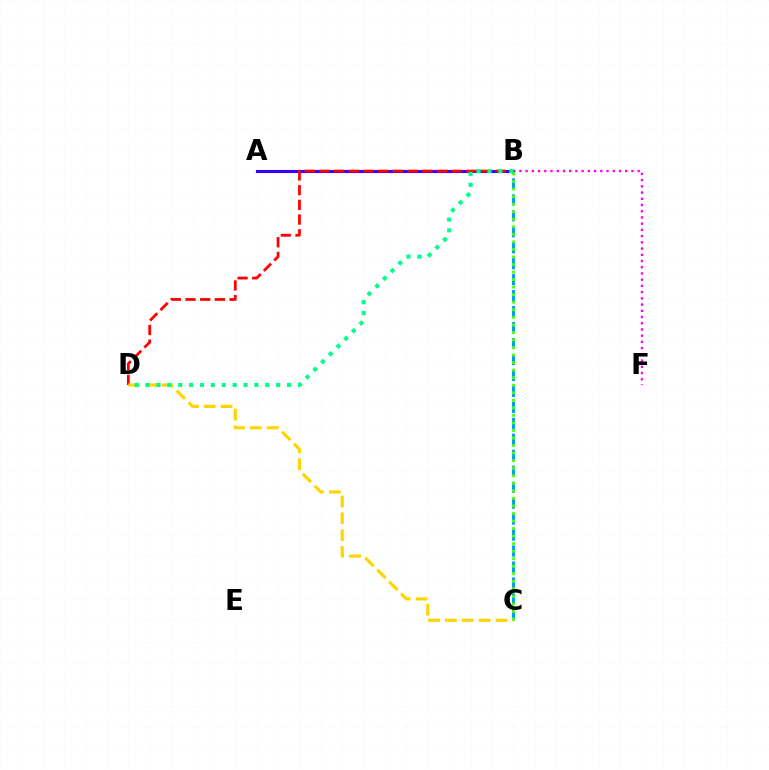{('A', 'B'): [{'color': '#3700ff', 'line_style': 'solid', 'thickness': 2.23}], ('B', 'D'): [{'color': '#ff0000', 'line_style': 'dashed', 'thickness': 2.0}, {'color': '#00ff86', 'line_style': 'dotted', 'thickness': 2.96}], ('B', 'F'): [{'color': '#ff00ed', 'line_style': 'dotted', 'thickness': 1.69}], ('B', 'C'): [{'color': '#009eff', 'line_style': 'dashed', 'thickness': 2.17}, {'color': '#4fff00', 'line_style': 'dotted', 'thickness': 2.05}], ('C', 'D'): [{'color': '#ffd500', 'line_style': 'dashed', 'thickness': 2.29}]}